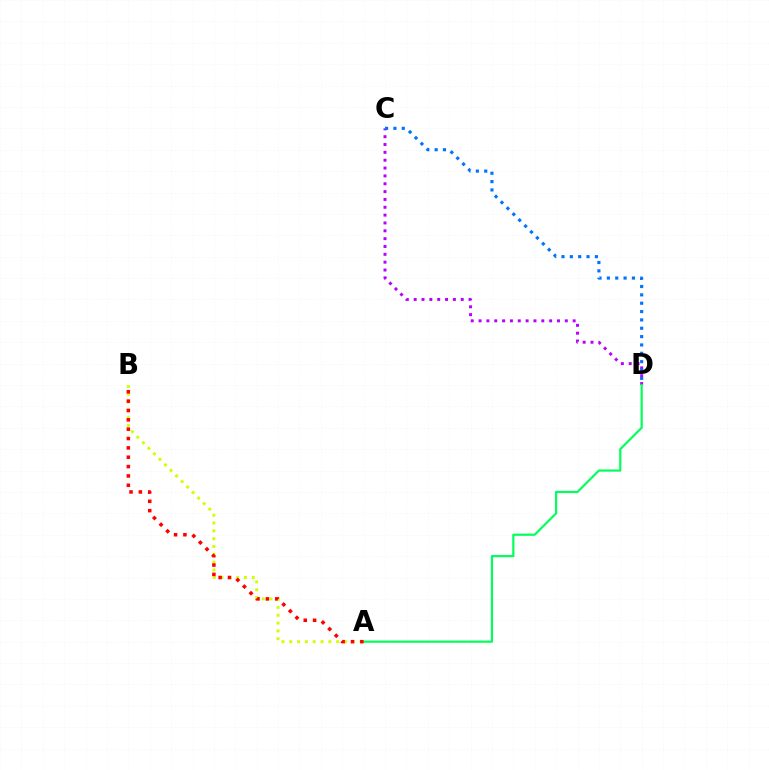{('A', 'B'): [{'color': '#d1ff00', 'line_style': 'dotted', 'thickness': 2.12}, {'color': '#ff0000', 'line_style': 'dotted', 'thickness': 2.54}], ('C', 'D'): [{'color': '#b900ff', 'line_style': 'dotted', 'thickness': 2.13}, {'color': '#0074ff', 'line_style': 'dotted', 'thickness': 2.27}], ('A', 'D'): [{'color': '#00ff5c', 'line_style': 'solid', 'thickness': 1.58}]}